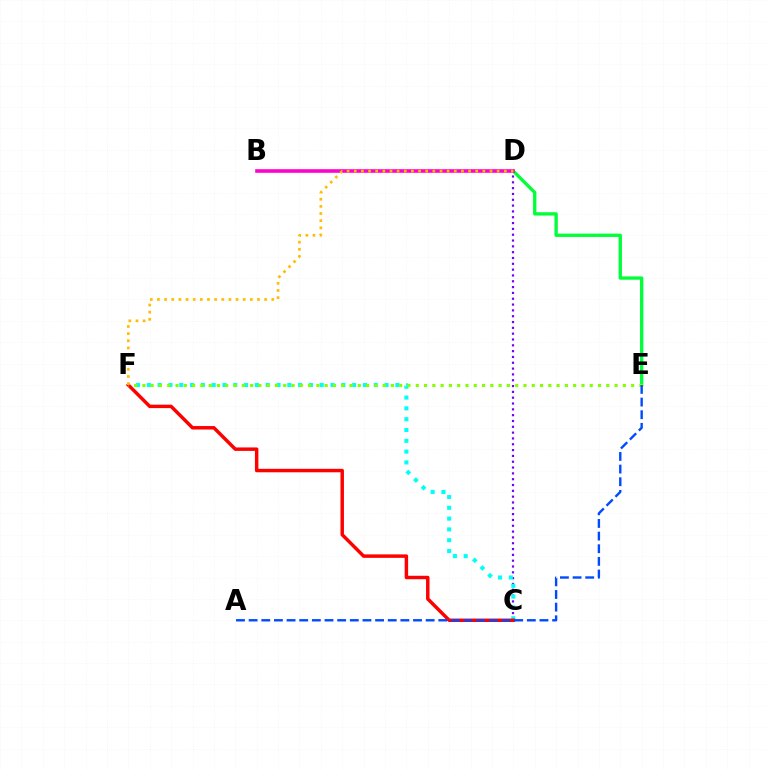{('C', 'D'): [{'color': '#7200ff', 'line_style': 'dotted', 'thickness': 1.58}], ('D', 'E'): [{'color': '#00ff39', 'line_style': 'solid', 'thickness': 2.39}], ('C', 'F'): [{'color': '#00fff6', 'line_style': 'dotted', 'thickness': 2.94}, {'color': '#ff0000', 'line_style': 'solid', 'thickness': 2.49}], ('E', 'F'): [{'color': '#84ff00', 'line_style': 'dotted', 'thickness': 2.25}], ('B', 'D'): [{'color': '#ff00cf', 'line_style': 'solid', 'thickness': 2.59}], ('D', 'F'): [{'color': '#ffbd00', 'line_style': 'dotted', 'thickness': 1.94}], ('A', 'E'): [{'color': '#004bff', 'line_style': 'dashed', 'thickness': 1.72}]}